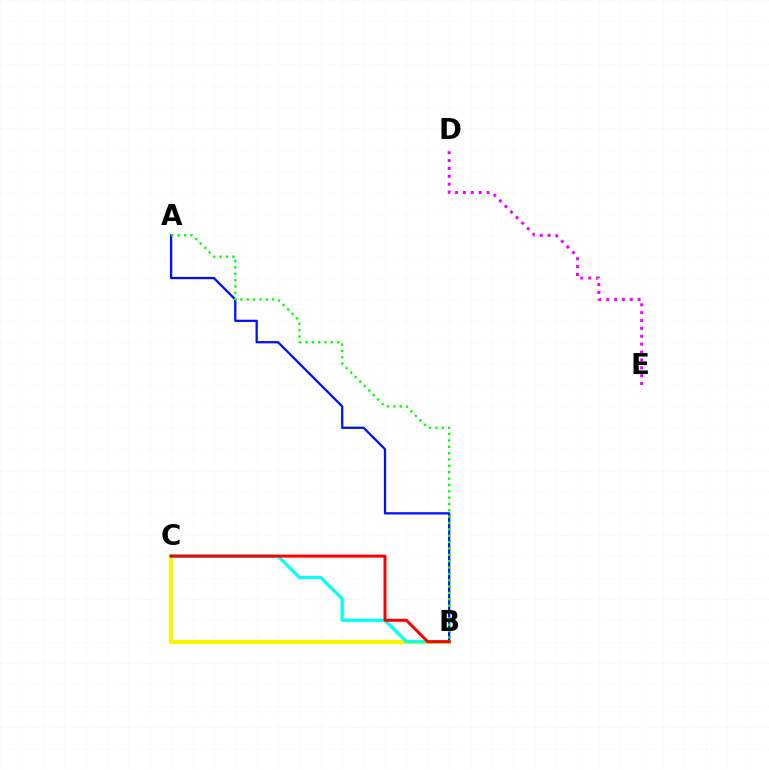{('A', 'B'): [{'color': '#0010ff', 'line_style': 'solid', 'thickness': 1.64}, {'color': '#08ff00', 'line_style': 'dotted', 'thickness': 1.73}], ('B', 'C'): [{'color': '#fcf500', 'line_style': 'solid', 'thickness': 2.95}, {'color': '#00fff6', 'line_style': 'solid', 'thickness': 2.3}, {'color': '#ff0000', 'line_style': 'solid', 'thickness': 2.16}], ('D', 'E'): [{'color': '#ee00ff', 'line_style': 'dotted', 'thickness': 2.14}]}